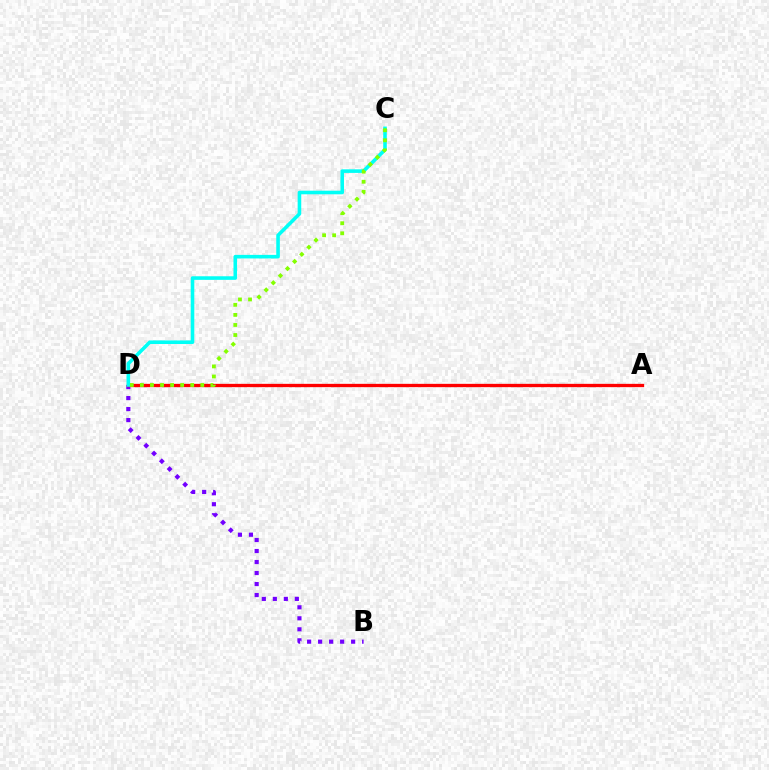{('B', 'D'): [{'color': '#7200ff', 'line_style': 'dotted', 'thickness': 2.99}], ('A', 'D'): [{'color': '#ff0000', 'line_style': 'solid', 'thickness': 2.39}], ('C', 'D'): [{'color': '#00fff6', 'line_style': 'solid', 'thickness': 2.58}, {'color': '#84ff00', 'line_style': 'dotted', 'thickness': 2.73}]}